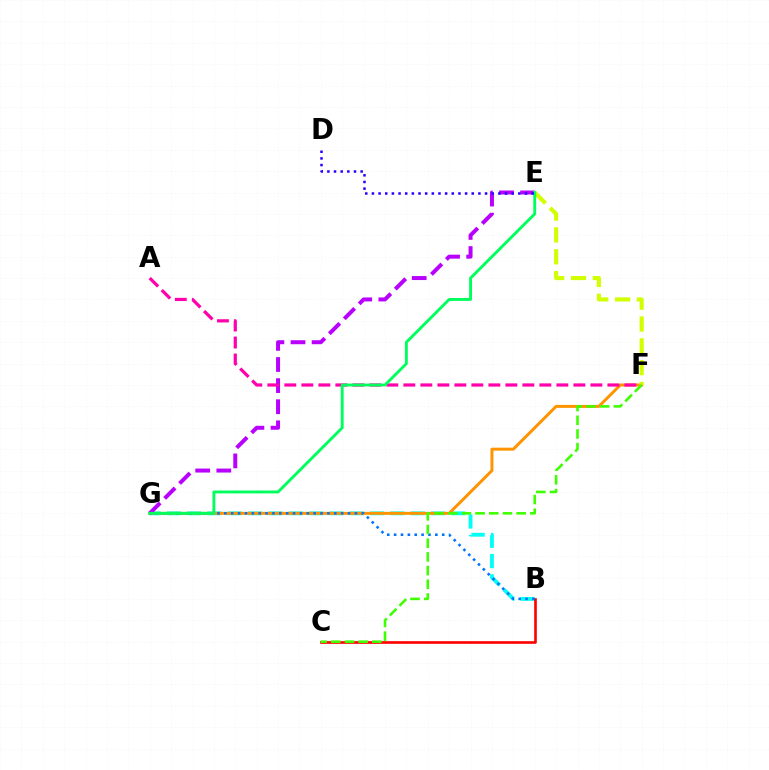{('B', 'G'): [{'color': '#00fff6', 'line_style': 'dashed', 'thickness': 2.76}, {'color': '#0074ff', 'line_style': 'dotted', 'thickness': 1.87}], ('F', 'G'): [{'color': '#ff9400', 'line_style': 'solid', 'thickness': 2.14}], ('B', 'C'): [{'color': '#ff0000', 'line_style': 'solid', 'thickness': 1.9}], ('E', 'F'): [{'color': '#d1ff00', 'line_style': 'dashed', 'thickness': 2.97}], ('E', 'G'): [{'color': '#b900ff', 'line_style': 'dashed', 'thickness': 2.87}, {'color': '#00ff5c', 'line_style': 'solid', 'thickness': 2.08}], ('A', 'F'): [{'color': '#ff00ac', 'line_style': 'dashed', 'thickness': 2.31}], ('D', 'E'): [{'color': '#2500ff', 'line_style': 'dotted', 'thickness': 1.81}], ('C', 'F'): [{'color': '#3dff00', 'line_style': 'dashed', 'thickness': 1.86}]}